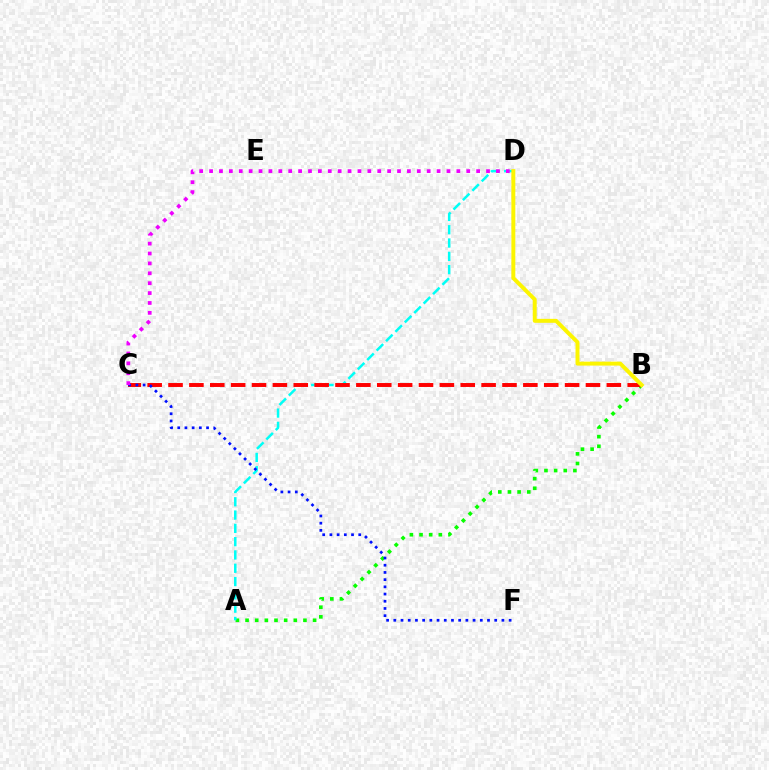{('A', 'B'): [{'color': '#08ff00', 'line_style': 'dotted', 'thickness': 2.62}], ('A', 'D'): [{'color': '#00fff6', 'line_style': 'dashed', 'thickness': 1.81}], ('B', 'C'): [{'color': '#ff0000', 'line_style': 'dashed', 'thickness': 2.84}], ('C', 'F'): [{'color': '#0010ff', 'line_style': 'dotted', 'thickness': 1.96}], ('B', 'D'): [{'color': '#fcf500', 'line_style': 'solid', 'thickness': 2.85}], ('C', 'D'): [{'color': '#ee00ff', 'line_style': 'dotted', 'thickness': 2.69}]}